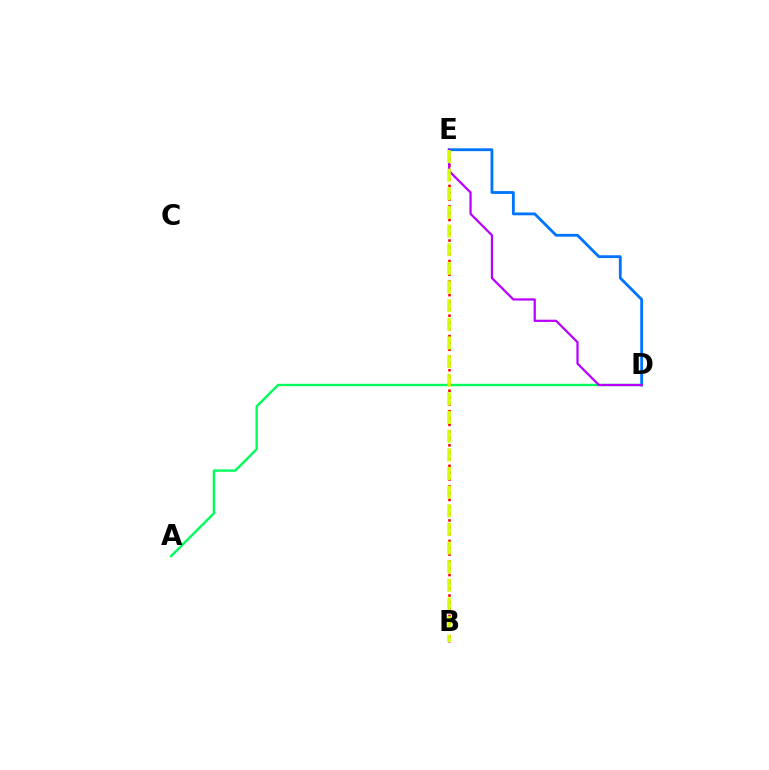{('A', 'D'): [{'color': '#00ff5c', 'line_style': 'solid', 'thickness': 1.73}], ('B', 'E'): [{'color': '#ff0000', 'line_style': 'dotted', 'thickness': 1.85}, {'color': '#d1ff00', 'line_style': 'dashed', 'thickness': 2.53}], ('D', 'E'): [{'color': '#0074ff', 'line_style': 'solid', 'thickness': 2.03}, {'color': '#b900ff', 'line_style': 'solid', 'thickness': 1.61}]}